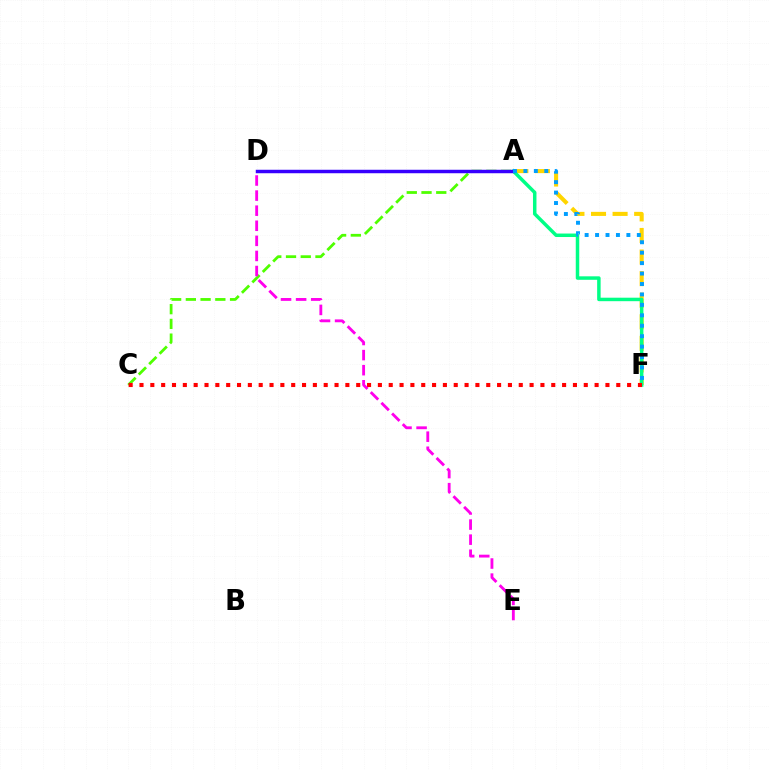{('A', 'C'): [{'color': '#4fff00', 'line_style': 'dashed', 'thickness': 2.0}], ('A', 'F'): [{'color': '#ffd500', 'line_style': 'dashed', 'thickness': 2.93}, {'color': '#00ff86', 'line_style': 'solid', 'thickness': 2.51}, {'color': '#009eff', 'line_style': 'dotted', 'thickness': 2.84}], ('A', 'D'): [{'color': '#3700ff', 'line_style': 'solid', 'thickness': 2.5}], ('C', 'F'): [{'color': '#ff0000', 'line_style': 'dotted', 'thickness': 2.94}], ('D', 'E'): [{'color': '#ff00ed', 'line_style': 'dashed', 'thickness': 2.05}]}